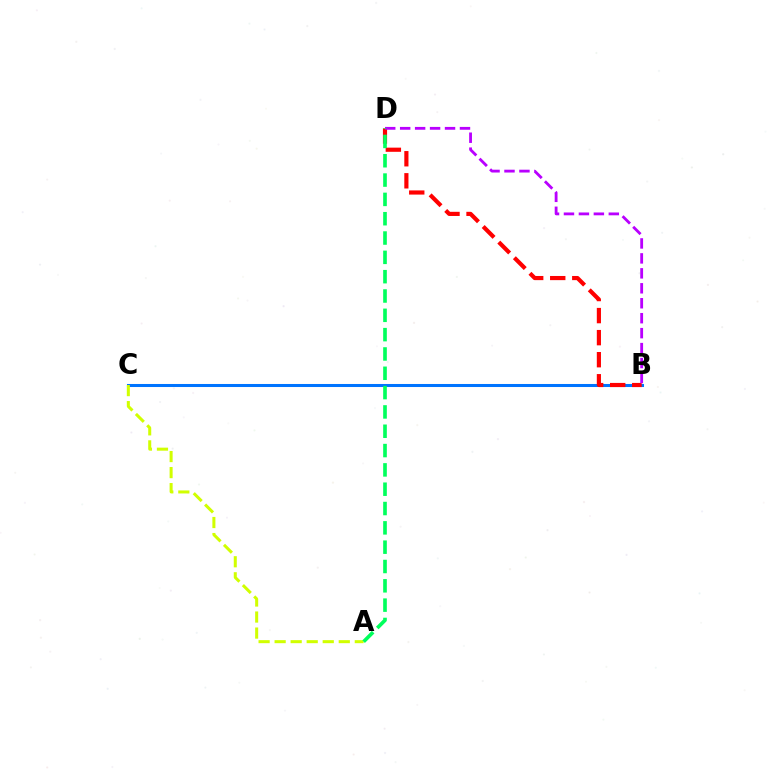{('B', 'C'): [{'color': '#0074ff', 'line_style': 'solid', 'thickness': 2.19}], ('B', 'D'): [{'color': '#ff0000', 'line_style': 'dashed', 'thickness': 3.0}, {'color': '#b900ff', 'line_style': 'dashed', 'thickness': 2.03}], ('A', 'C'): [{'color': '#d1ff00', 'line_style': 'dashed', 'thickness': 2.18}], ('A', 'D'): [{'color': '#00ff5c', 'line_style': 'dashed', 'thickness': 2.62}]}